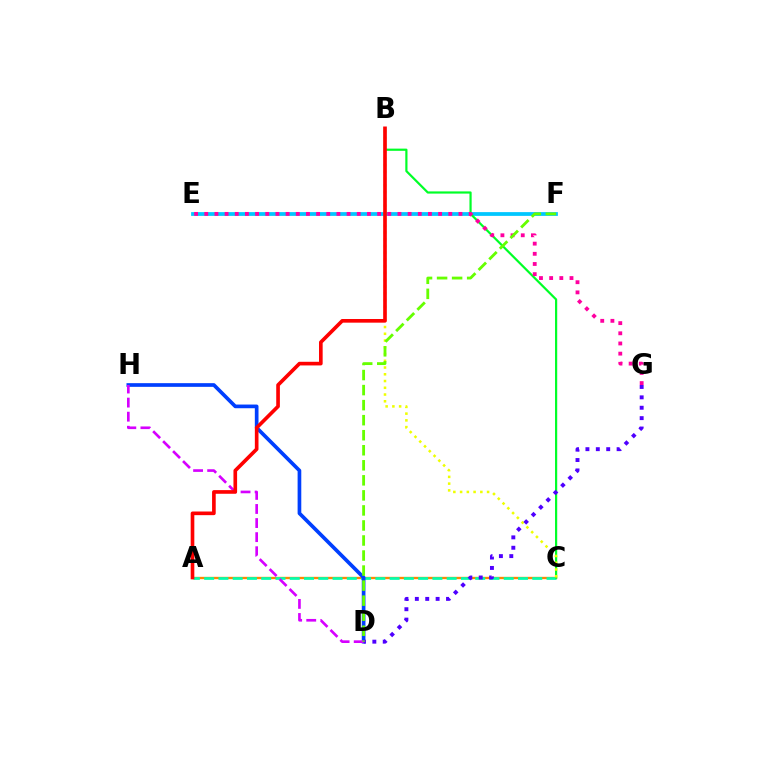{('E', 'F'): [{'color': '#00c7ff', 'line_style': 'solid', 'thickness': 2.71}], ('A', 'C'): [{'color': '#ff8800', 'line_style': 'solid', 'thickness': 1.69}, {'color': '#00ffaf', 'line_style': 'dashed', 'thickness': 1.94}], ('D', 'H'): [{'color': '#003fff', 'line_style': 'solid', 'thickness': 2.65}, {'color': '#d600ff', 'line_style': 'dashed', 'thickness': 1.91}], ('B', 'C'): [{'color': '#00ff27', 'line_style': 'solid', 'thickness': 1.58}, {'color': '#eeff00', 'line_style': 'dotted', 'thickness': 1.83}], ('D', 'G'): [{'color': '#4f00ff', 'line_style': 'dotted', 'thickness': 2.82}], ('E', 'G'): [{'color': '#ff00a0', 'line_style': 'dotted', 'thickness': 2.76}], ('A', 'B'): [{'color': '#ff0000', 'line_style': 'solid', 'thickness': 2.63}], ('D', 'F'): [{'color': '#66ff00', 'line_style': 'dashed', 'thickness': 2.04}]}